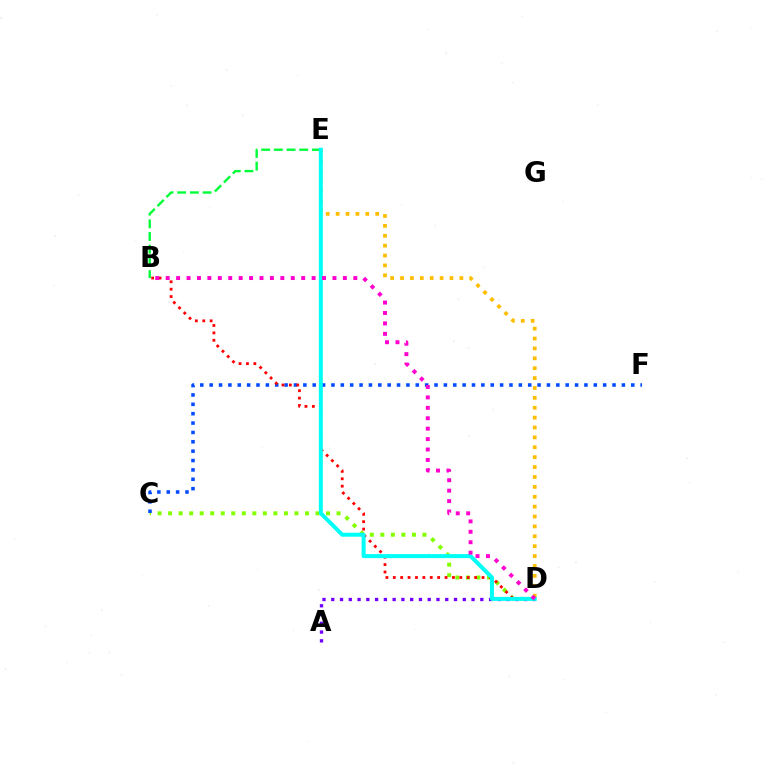{('C', 'D'): [{'color': '#84ff00', 'line_style': 'dotted', 'thickness': 2.86}], ('B', 'E'): [{'color': '#00ff39', 'line_style': 'dashed', 'thickness': 1.72}], ('D', 'E'): [{'color': '#ffbd00', 'line_style': 'dotted', 'thickness': 2.69}, {'color': '#00fff6', 'line_style': 'solid', 'thickness': 2.88}], ('C', 'F'): [{'color': '#004bff', 'line_style': 'dotted', 'thickness': 2.55}], ('A', 'D'): [{'color': '#7200ff', 'line_style': 'dotted', 'thickness': 2.38}], ('B', 'D'): [{'color': '#ff0000', 'line_style': 'dotted', 'thickness': 2.01}, {'color': '#ff00cf', 'line_style': 'dotted', 'thickness': 2.83}]}